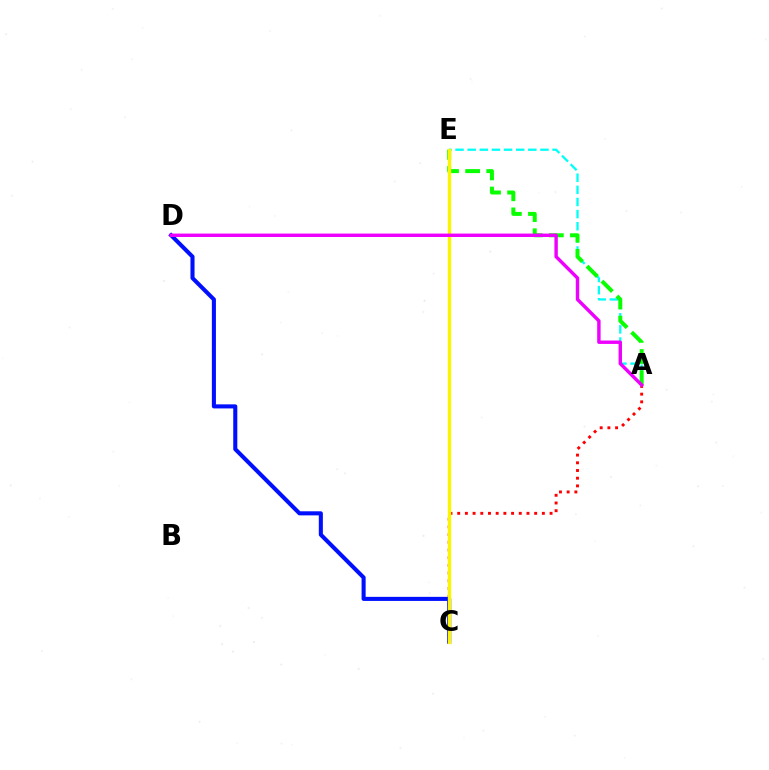{('A', 'C'): [{'color': '#ff0000', 'line_style': 'dotted', 'thickness': 2.09}], ('A', 'E'): [{'color': '#00fff6', 'line_style': 'dashed', 'thickness': 1.65}, {'color': '#08ff00', 'line_style': 'dashed', 'thickness': 2.87}], ('C', 'D'): [{'color': '#0010ff', 'line_style': 'solid', 'thickness': 2.93}], ('C', 'E'): [{'color': '#fcf500', 'line_style': 'solid', 'thickness': 2.44}], ('A', 'D'): [{'color': '#ee00ff', 'line_style': 'solid', 'thickness': 2.46}]}